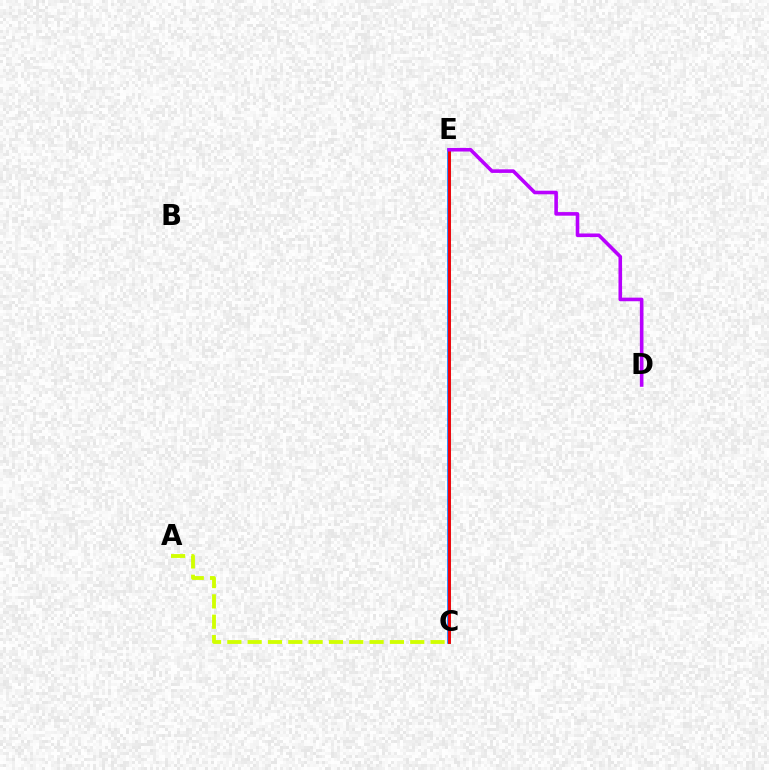{('C', 'E'): [{'color': '#00ff5c', 'line_style': 'solid', 'thickness': 2.19}, {'color': '#0074ff', 'line_style': 'solid', 'thickness': 2.56}, {'color': '#ff0000', 'line_style': 'solid', 'thickness': 2.05}], ('D', 'E'): [{'color': '#b900ff', 'line_style': 'solid', 'thickness': 2.59}], ('A', 'C'): [{'color': '#d1ff00', 'line_style': 'dashed', 'thickness': 2.76}]}